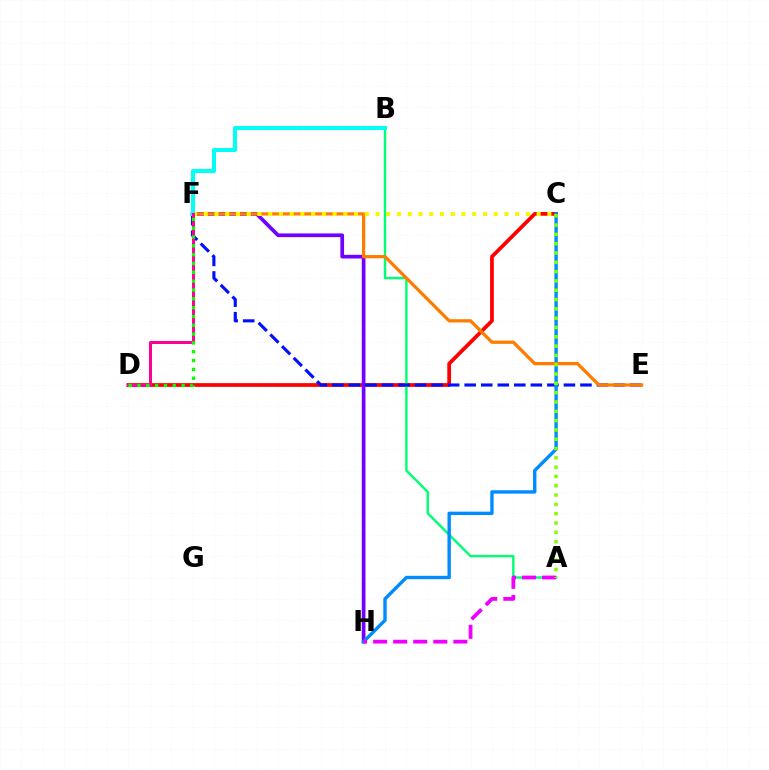{('C', 'D'): [{'color': '#ff0000', 'line_style': 'solid', 'thickness': 2.7}], ('F', 'H'): [{'color': '#7200ff', 'line_style': 'solid', 'thickness': 2.66}], ('A', 'B'): [{'color': '#00ff74', 'line_style': 'solid', 'thickness': 1.74}], ('E', 'F'): [{'color': '#0010ff', 'line_style': 'dashed', 'thickness': 2.25}, {'color': '#ff7c00', 'line_style': 'solid', 'thickness': 2.34}], ('C', 'H'): [{'color': '#008cff', 'line_style': 'solid', 'thickness': 2.44}], ('A', 'H'): [{'color': '#ee00ff', 'line_style': 'dashed', 'thickness': 2.72}], ('C', 'F'): [{'color': '#fcf500', 'line_style': 'dotted', 'thickness': 2.92}], ('B', 'F'): [{'color': '#00fff6', 'line_style': 'solid', 'thickness': 2.9}], ('D', 'F'): [{'color': '#ff0094', 'line_style': 'solid', 'thickness': 2.17}, {'color': '#08ff00', 'line_style': 'dotted', 'thickness': 2.4}], ('A', 'C'): [{'color': '#84ff00', 'line_style': 'dotted', 'thickness': 2.53}]}